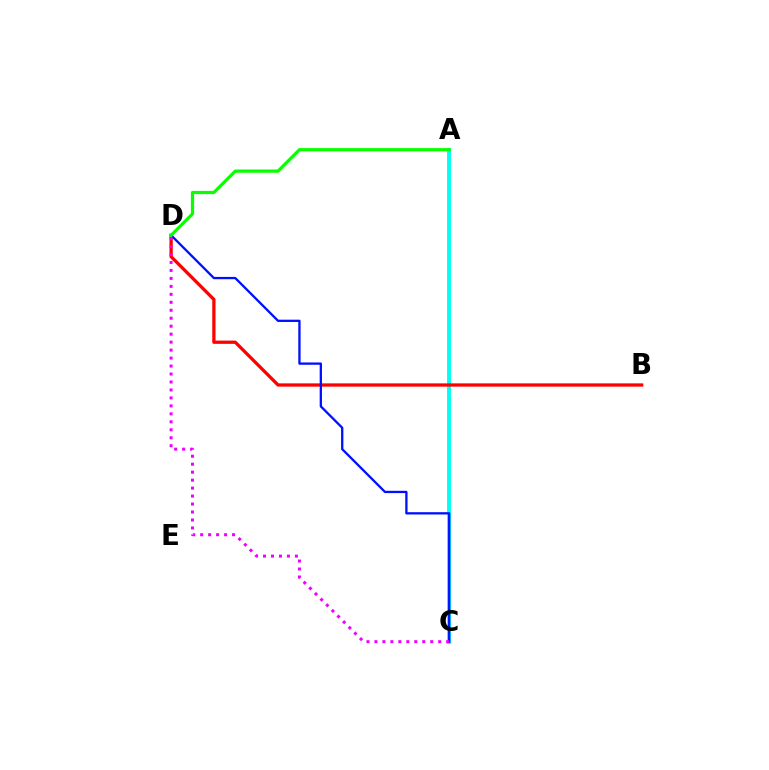{('A', 'C'): [{'color': '#fcf500', 'line_style': 'solid', 'thickness': 1.8}, {'color': '#00fff6', 'line_style': 'solid', 'thickness': 2.79}], ('B', 'D'): [{'color': '#ff0000', 'line_style': 'solid', 'thickness': 2.35}], ('C', 'D'): [{'color': '#0010ff', 'line_style': 'solid', 'thickness': 1.65}, {'color': '#ee00ff', 'line_style': 'dotted', 'thickness': 2.17}], ('A', 'D'): [{'color': '#08ff00', 'line_style': 'solid', 'thickness': 2.31}]}